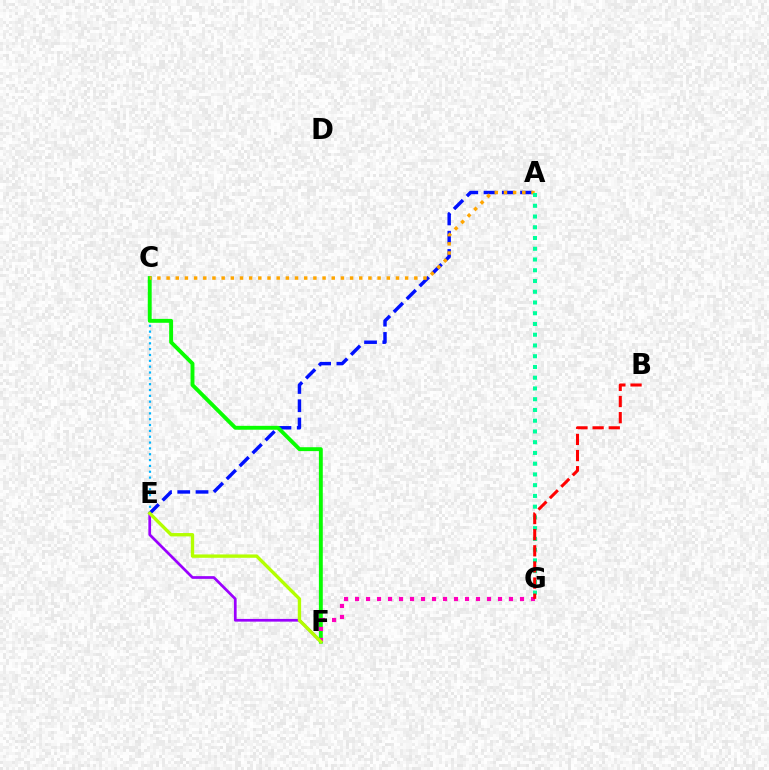{('E', 'F'): [{'color': '#9b00ff', 'line_style': 'solid', 'thickness': 1.95}, {'color': '#b3ff00', 'line_style': 'solid', 'thickness': 2.41}], ('C', 'E'): [{'color': '#00b5ff', 'line_style': 'dotted', 'thickness': 1.59}], ('A', 'E'): [{'color': '#0010ff', 'line_style': 'dashed', 'thickness': 2.48}], ('C', 'F'): [{'color': '#08ff00', 'line_style': 'solid', 'thickness': 2.8}], ('A', 'C'): [{'color': '#ffa500', 'line_style': 'dotted', 'thickness': 2.49}], ('F', 'G'): [{'color': '#ff00bd', 'line_style': 'dotted', 'thickness': 2.99}], ('A', 'G'): [{'color': '#00ff9d', 'line_style': 'dotted', 'thickness': 2.92}], ('B', 'G'): [{'color': '#ff0000', 'line_style': 'dashed', 'thickness': 2.19}]}